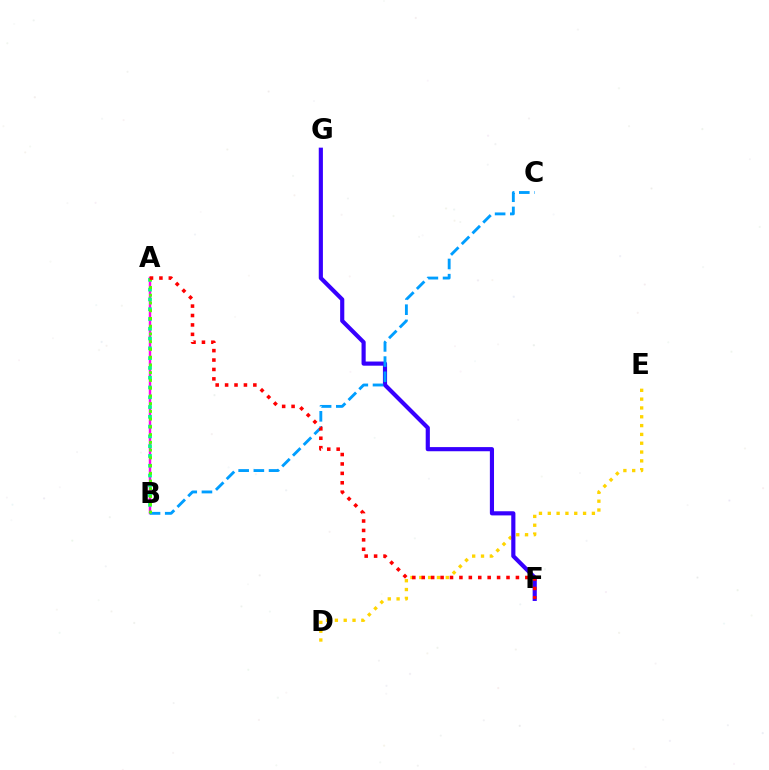{('A', 'B'): [{'color': '#ff00ed', 'line_style': 'solid', 'thickness': 1.76}, {'color': '#00ff86', 'line_style': 'dotted', 'thickness': 2.66}, {'color': '#4fff00', 'line_style': 'dotted', 'thickness': 2.1}], ('D', 'E'): [{'color': '#ffd500', 'line_style': 'dotted', 'thickness': 2.4}], ('F', 'G'): [{'color': '#3700ff', 'line_style': 'solid', 'thickness': 2.99}], ('B', 'C'): [{'color': '#009eff', 'line_style': 'dashed', 'thickness': 2.06}], ('A', 'F'): [{'color': '#ff0000', 'line_style': 'dotted', 'thickness': 2.56}]}